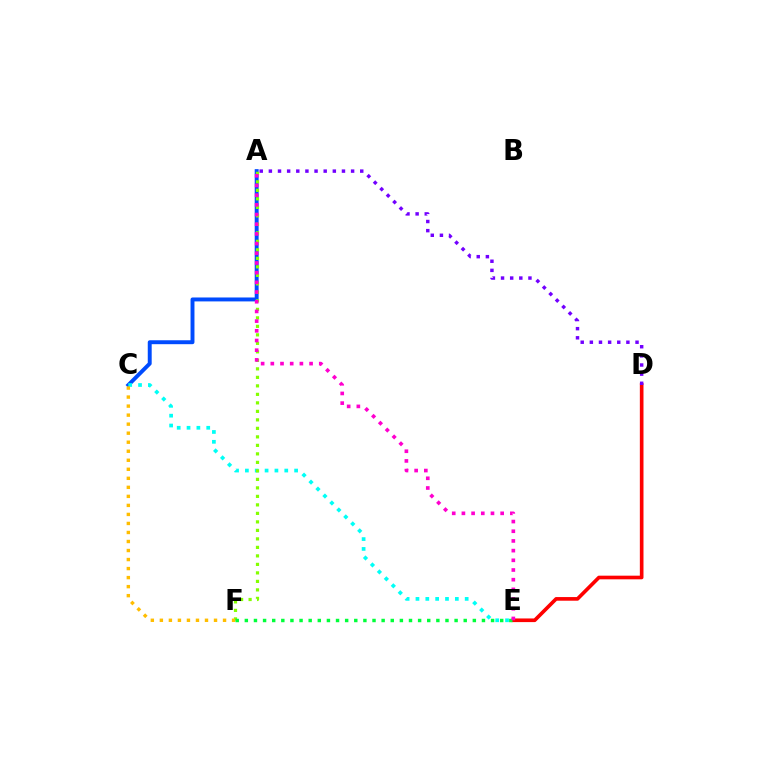{('A', 'C'): [{'color': '#004bff', 'line_style': 'solid', 'thickness': 2.83}], ('C', 'E'): [{'color': '#00fff6', 'line_style': 'dotted', 'thickness': 2.67}], ('A', 'F'): [{'color': '#84ff00', 'line_style': 'dotted', 'thickness': 2.31}], ('C', 'F'): [{'color': '#ffbd00', 'line_style': 'dotted', 'thickness': 2.45}], ('D', 'E'): [{'color': '#ff0000', 'line_style': 'solid', 'thickness': 2.62}], ('E', 'F'): [{'color': '#00ff39', 'line_style': 'dotted', 'thickness': 2.48}], ('A', 'D'): [{'color': '#7200ff', 'line_style': 'dotted', 'thickness': 2.48}], ('A', 'E'): [{'color': '#ff00cf', 'line_style': 'dotted', 'thickness': 2.63}]}